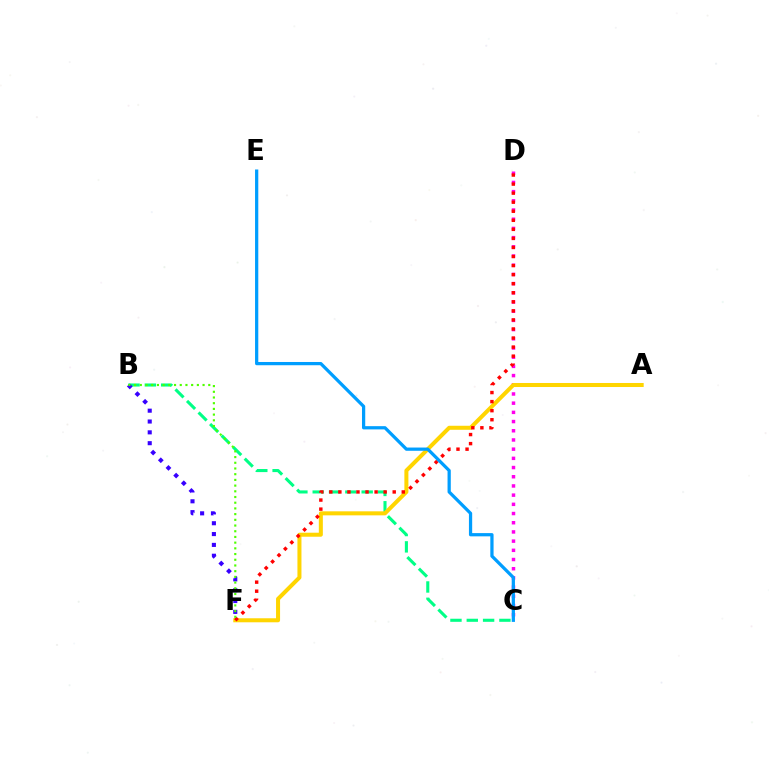{('C', 'D'): [{'color': '#ff00ed', 'line_style': 'dotted', 'thickness': 2.5}], ('B', 'C'): [{'color': '#00ff86', 'line_style': 'dashed', 'thickness': 2.22}], ('A', 'F'): [{'color': '#ffd500', 'line_style': 'solid', 'thickness': 2.9}], ('B', 'F'): [{'color': '#3700ff', 'line_style': 'dotted', 'thickness': 2.94}, {'color': '#4fff00', 'line_style': 'dotted', 'thickness': 1.55}], ('D', 'F'): [{'color': '#ff0000', 'line_style': 'dotted', 'thickness': 2.46}], ('C', 'E'): [{'color': '#009eff', 'line_style': 'solid', 'thickness': 2.34}]}